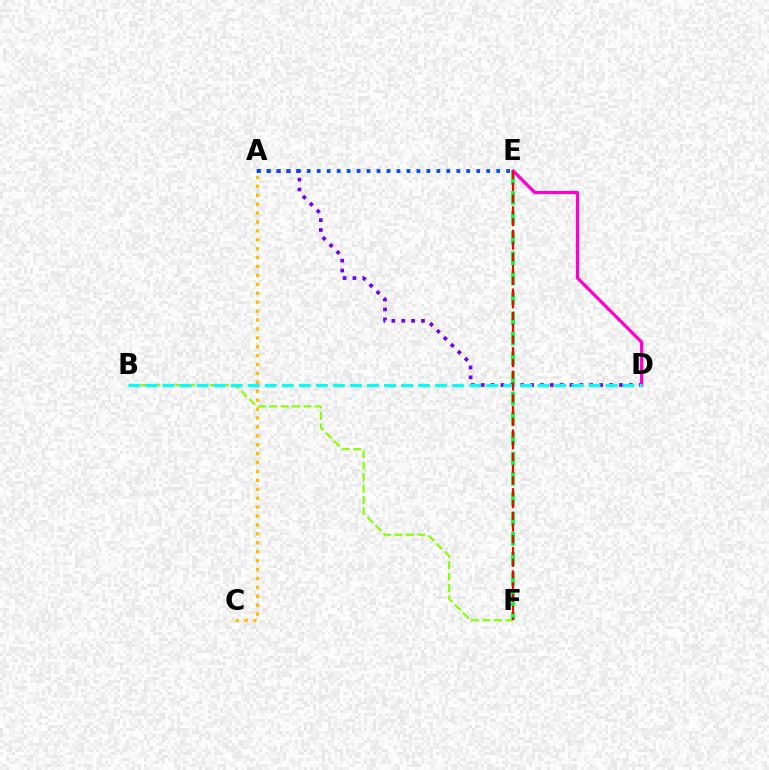{('E', 'F'): [{'color': '#00ff39', 'line_style': 'dashed', 'thickness': 2.72}, {'color': '#ff0000', 'line_style': 'dashed', 'thickness': 1.6}], ('D', 'E'): [{'color': '#ff00cf', 'line_style': 'solid', 'thickness': 2.33}], ('A', 'C'): [{'color': '#ffbd00', 'line_style': 'dotted', 'thickness': 2.42}], ('A', 'D'): [{'color': '#7200ff', 'line_style': 'dotted', 'thickness': 2.68}], ('B', 'F'): [{'color': '#84ff00', 'line_style': 'dashed', 'thickness': 1.55}], ('B', 'D'): [{'color': '#00fff6', 'line_style': 'dashed', 'thickness': 2.31}], ('A', 'E'): [{'color': '#004bff', 'line_style': 'dotted', 'thickness': 2.71}]}